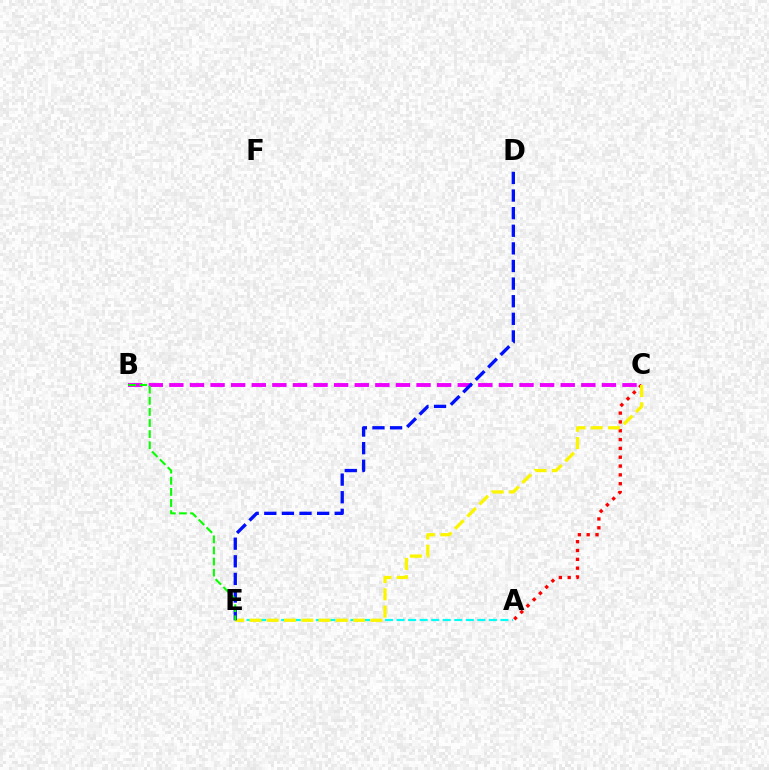{('B', 'C'): [{'color': '#ee00ff', 'line_style': 'dashed', 'thickness': 2.8}], ('A', 'C'): [{'color': '#ff0000', 'line_style': 'dotted', 'thickness': 2.4}], ('A', 'E'): [{'color': '#00fff6', 'line_style': 'dashed', 'thickness': 1.57}], ('C', 'E'): [{'color': '#fcf500', 'line_style': 'dashed', 'thickness': 2.35}], ('D', 'E'): [{'color': '#0010ff', 'line_style': 'dashed', 'thickness': 2.39}], ('B', 'E'): [{'color': '#08ff00', 'line_style': 'dashed', 'thickness': 1.51}]}